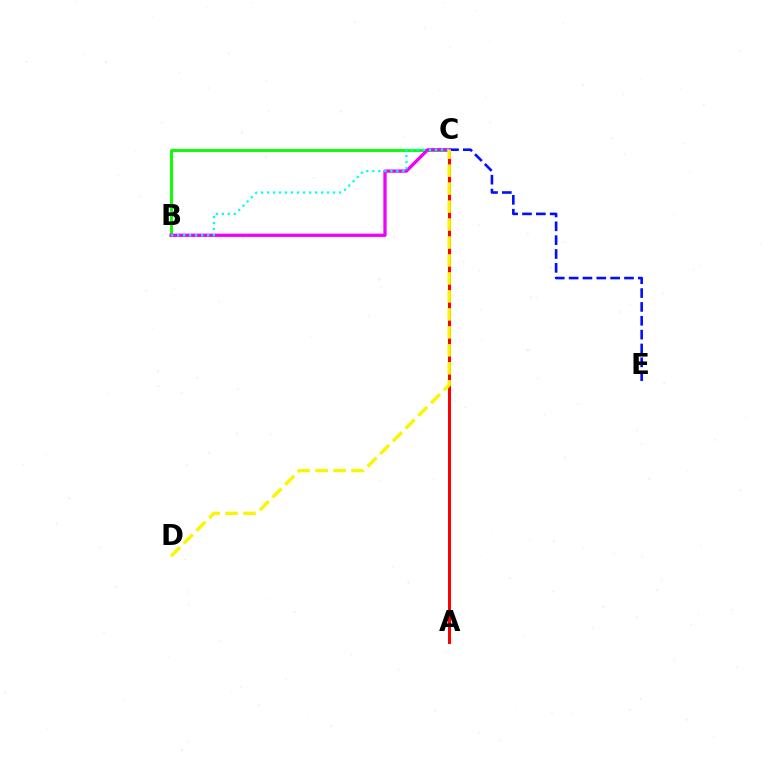{('A', 'C'): [{'color': '#ff0000', 'line_style': 'solid', 'thickness': 2.15}], ('C', 'E'): [{'color': '#0010ff', 'line_style': 'dashed', 'thickness': 1.88}], ('B', 'C'): [{'color': '#08ff00', 'line_style': 'solid', 'thickness': 2.09}, {'color': '#ee00ff', 'line_style': 'solid', 'thickness': 2.37}, {'color': '#00fff6', 'line_style': 'dotted', 'thickness': 1.63}], ('C', 'D'): [{'color': '#fcf500', 'line_style': 'dashed', 'thickness': 2.44}]}